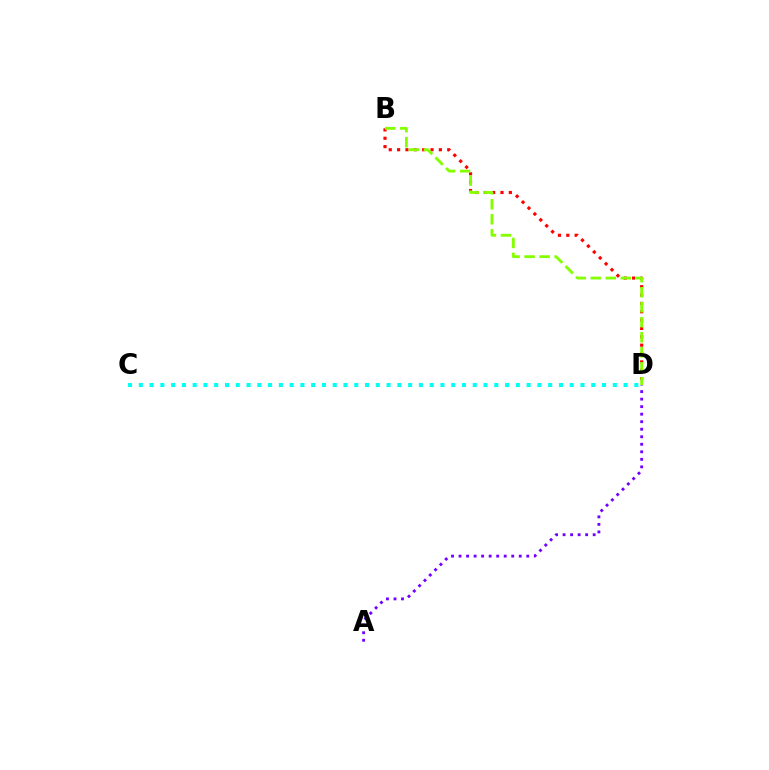{('B', 'D'): [{'color': '#ff0000', 'line_style': 'dotted', 'thickness': 2.27}, {'color': '#84ff00', 'line_style': 'dashed', 'thickness': 2.04}], ('C', 'D'): [{'color': '#00fff6', 'line_style': 'dotted', 'thickness': 2.93}], ('A', 'D'): [{'color': '#7200ff', 'line_style': 'dotted', 'thickness': 2.04}]}